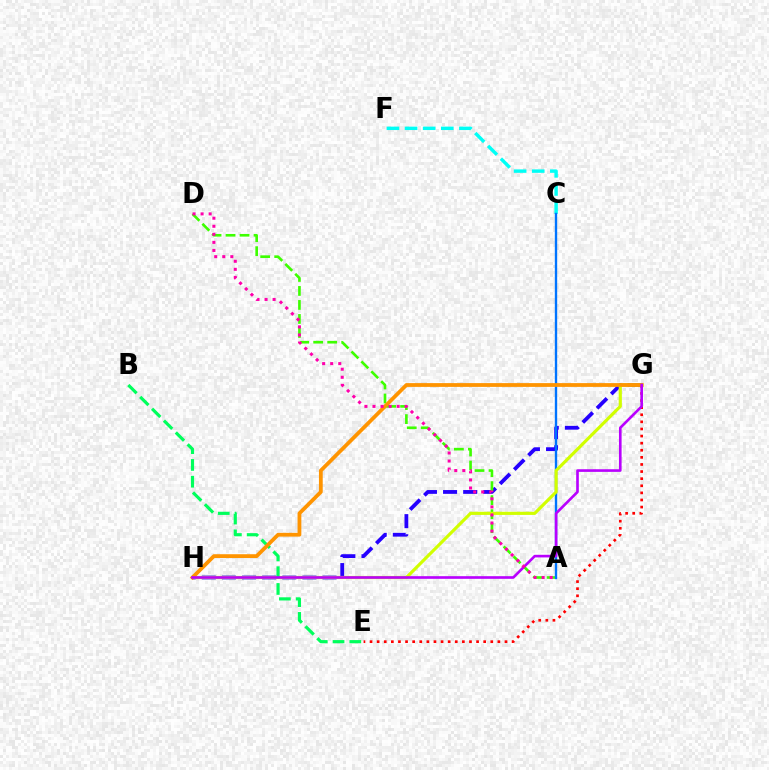{('G', 'H'): [{'color': '#2500ff', 'line_style': 'dashed', 'thickness': 2.73}, {'color': '#d1ff00', 'line_style': 'solid', 'thickness': 2.27}, {'color': '#ff9400', 'line_style': 'solid', 'thickness': 2.72}, {'color': '#b900ff', 'line_style': 'solid', 'thickness': 1.9}], ('A', 'D'): [{'color': '#3dff00', 'line_style': 'dashed', 'thickness': 1.9}, {'color': '#ff00ac', 'line_style': 'dotted', 'thickness': 2.19}], ('C', 'F'): [{'color': '#00fff6', 'line_style': 'dashed', 'thickness': 2.46}], ('A', 'C'): [{'color': '#0074ff', 'line_style': 'solid', 'thickness': 1.7}], ('B', 'E'): [{'color': '#00ff5c', 'line_style': 'dashed', 'thickness': 2.28}], ('E', 'G'): [{'color': '#ff0000', 'line_style': 'dotted', 'thickness': 1.93}]}